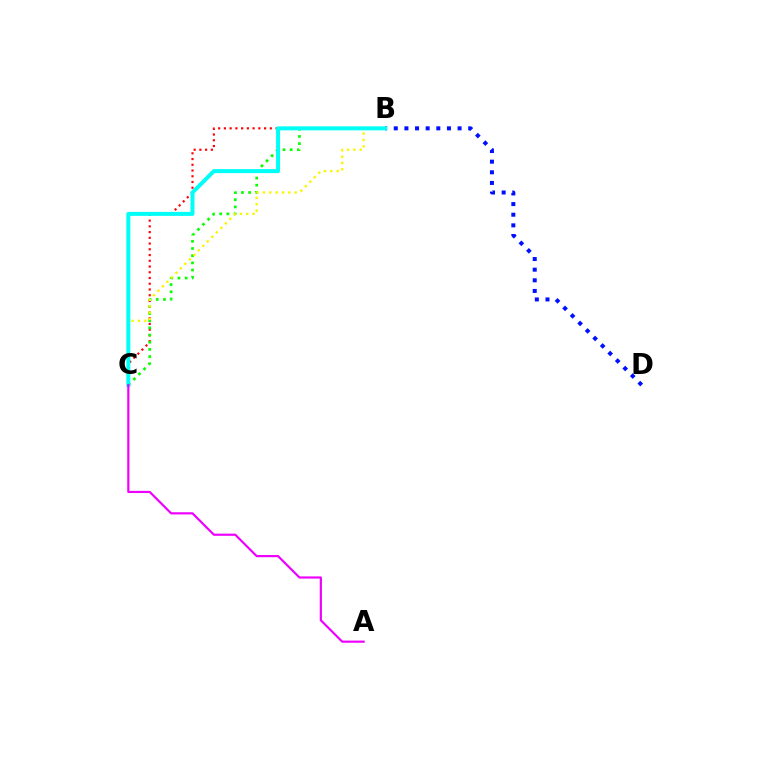{('B', 'C'): [{'color': '#ff0000', 'line_style': 'dotted', 'thickness': 1.56}, {'color': '#08ff00', 'line_style': 'dotted', 'thickness': 1.95}, {'color': '#fcf500', 'line_style': 'dotted', 'thickness': 1.73}, {'color': '#00fff6', 'line_style': 'solid', 'thickness': 2.88}], ('B', 'D'): [{'color': '#0010ff', 'line_style': 'dotted', 'thickness': 2.89}], ('A', 'C'): [{'color': '#ee00ff', 'line_style': 'solid', 'thickness': 1.57}]}